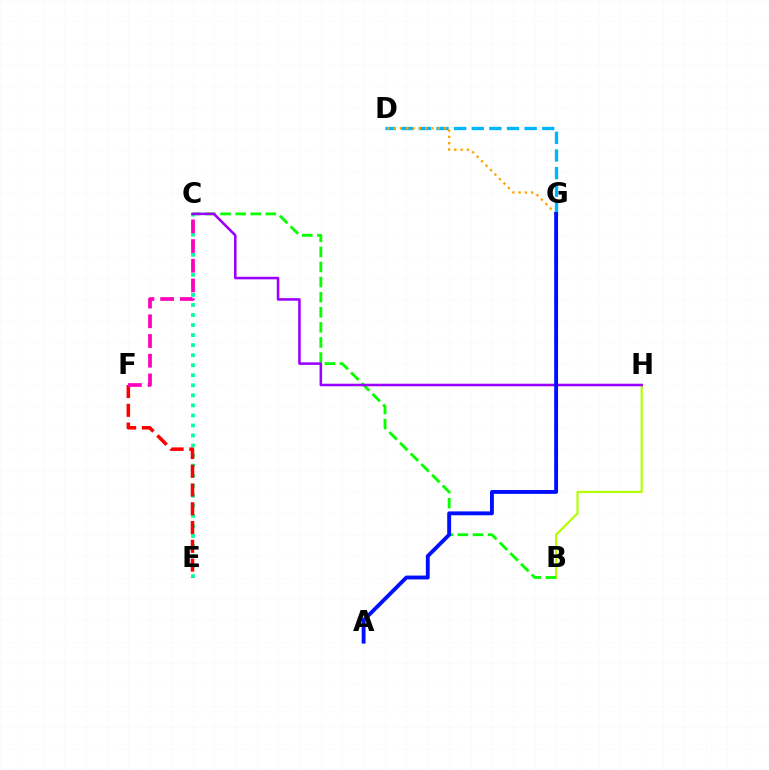{('C', 'E'): [{'color': '#00ff9d', 'line_style': 'dotted', 'thickness': 2.73}], ('D', 'G'): [{'color': '#00b5ff', 'line_style': 'dashed', 'thickness': 2.39}, {'color': '#ffa500', 'line_style': 'dotted', 'thickness': 1.71}], ('B', 'H'): [{'color': '#b3ff00', 'line_style': 'solid', 'thickness': 1.57}], ('B', 'C'): [{'color': '#08ff00', 'line_style': 'dashed', 'thickness': 2.05}], ('C', 'H'): [{'color': '#9b00ff', 'line_style': 'solid', 'thickness': 1.85}], ('E', 'F'): [{'color': '#ff0000', 'line_style': 'dashed', 'thickness': 2.55}], ('C', 'F'): [{'color': '#ff00bd', 'line_style': 'dashed', 'thickness': 2.68}], ('A', 'G'): [{'color': '#0010ff', 'line_style': 'solid', 'thickness': 2.79}]}